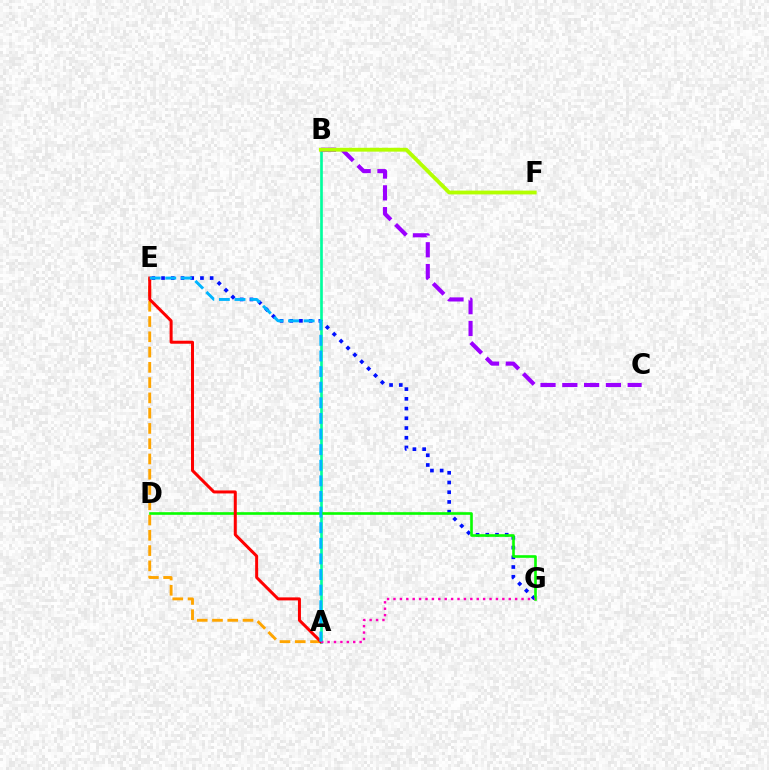{('E', 'G'): [{'color': '#0010ff', 'line_style': 'dotted', 'thickness': 2.64}], ('A', 'B'): [{'color': '#00ff9d', 'line_style': 'solid', 'thickness': 1.91}], ('A', 'E'): [{'color': '#ffa500', 'line_style': 'dashed', 'thickness': 2.07}, {'color': '#ff0000', 'line_style': 'solid', 'thickness': 2.17}, {'color': '#00b5ff', 'line_style': 'dashed', 'thickness': 2.12}], ('D', 'G'): [{'color': '#08ff00', 'line_style': 'solid', 'thickness': 1.9}], ('B', 'C'): [{'color': '#9b00ff', 'line_style': 'dashed', 'thickness': 2.96}], ('A', 'G'): [{'color': '#ff00bd', 'line_style': 'dotted', 'thickness': 1.74}], ('B', 'F'): [{'color': '#b3ff00', 'line_style': 'solid', 'thickness': 2.76}]}